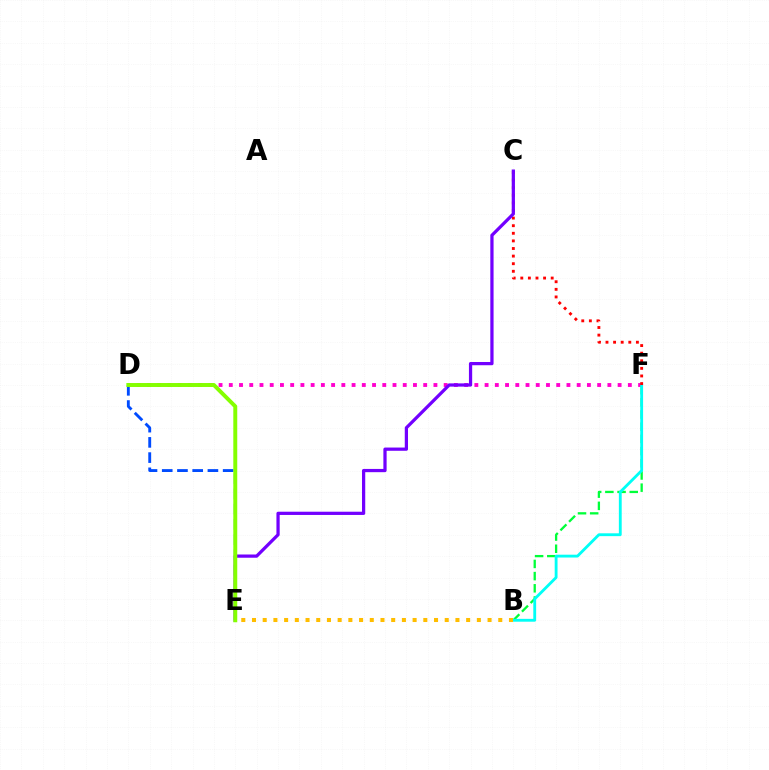{('D', 'F'): [{'color': '#ff00cf', 'line_style': 'dotted', 'thickness': 2.78}], ('B', 'F'): [{'color': '#00ff39', 'line_style': 'dashed', 'thickness': 1.66}, {'color': '#00fff6', 'line_style': 'solid', 'thickness': 2.05}], ('C', 'F'): [{'color': '#ff0000', 'line_style': 'dotted', 'thickness': 2.07}], ('D', 'E'): [{'color': '#004bff', 'line_style': 'dashed', 'thickness': 2.07}, {'color': '#84ff00', 'line_style': 'solid', 'thickness': 2.84}], ('B', 'E'): [{'color': '#ffbd00', 'line_style': 'dotted', 'thickness': 2.91}], ('C', 'E'): [{'color': '#7200ff', 'line_style': 'solid', 'thickness': 2.33}]}